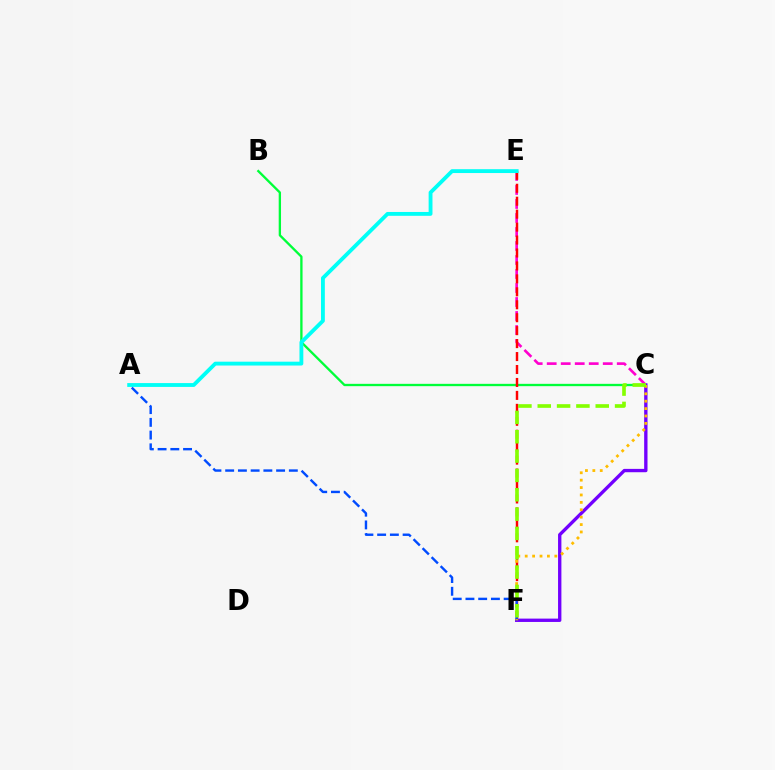{('C', 'E'): [{'color': '#ff00cf', 'line_style': 'dashed', 'thickness': 1.9}], ('B', 'C'): [{'color': '#00ff39', 'line_style': 'solid', 'thickness': 1.67}], ('C', 'F'): [{'color': '#7200ff', 'line_style': 'solid', 'thickness': 2.41}, {'color': '#ffbd00', 'line_style': 'dotted', 'thickness': 2.01}, {'color': '#84ff00', 'line_style': 'dashed', 'thickness': 2.63}], ('E', 'F'): [{'color': '#ff0000', 'line_style': 'dashed', 'thickness': 1.76}], ('A', 'E'): [{'color': '#00fff6', 'line_style': 'solid', 'thickness': 2.77}], ('A', 'F'): [{'color': '#004bff', 'line_style': 'dashed', 'thickness': 1.73}]}